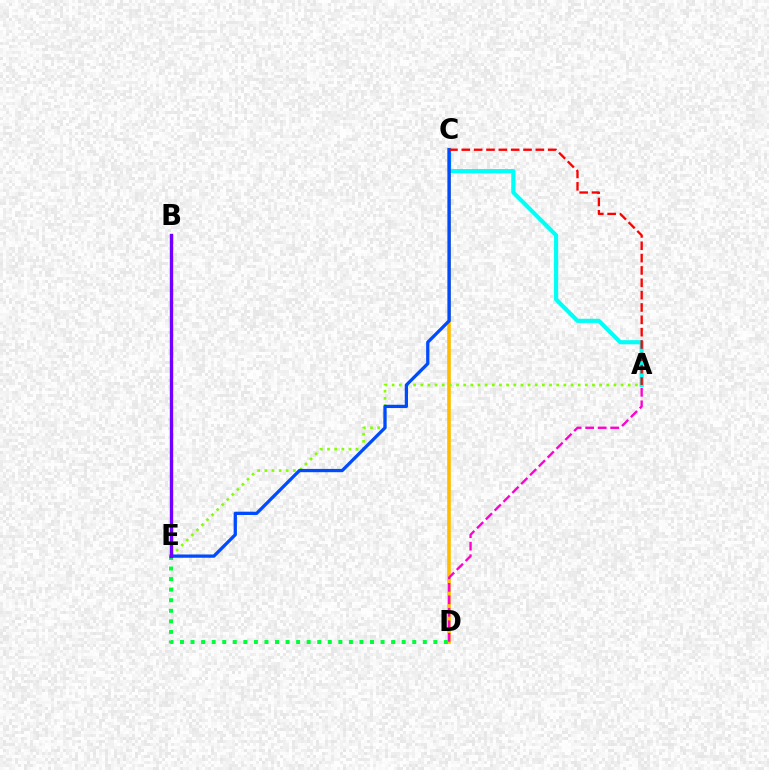{('C', 'D'): [{'color': '#ffbd00', 'line_style': 'solid', 'thickness': 2.58}], ('A', 'E'): [{'color': '#84ff00', 'line_style': 'dotted', 'thickness': 1.94}], ('A', 'C'): [{'color': '#00fff6', 'line_style': 'solid', 'thickness': 2.99}, {'color': '#ff0000', 'line_style': 'dashed', 'thickness': 1.68}], ('D', 'E'): [{'color': '#00ff39', 'line_style': 'dotted', 'thickness': 2.87}], ('C', 'E'): [{'color': '#004bff', 'line_style': 'solid', 'thickness': 2.36}], ('B', 'E'): [{'color': '#7200ff', 'line_style': 'solid', 'thickness': 2.43}], ('A', 'D'): [{'color': '#ff00cf', 'line_style': 'dashed', 'thickness': 1.7}]}